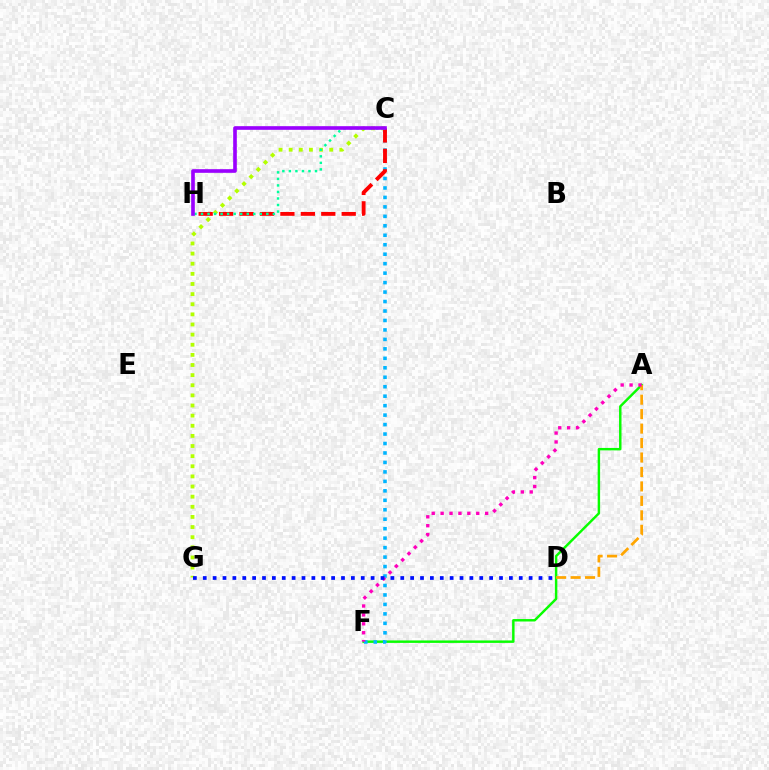{('A', 'F'): [{'color': '#08ff00', 'line_style': 'solid', 'thickness': 1.76}, {'color': '#ff00bd', 'line_style': 'dotted', 'thickness': 2.42}], ('A', 'D'): [{'color': '#ffa500', 'line_style': 'dashed', 'thickness': 1.96}], ('C', 'G'): [{'color': '#b3ff00', 'line_style': 'dotted', 'thickness': 2.75}], ('C', 'F'): [{'color': '#00b5ff', 'line_style': 'dotted', 'thickness': 2.57}], ('C', 'H'): [{'color': '#ff0000', 'line_style': 'dashed', 'thickness': 2.78}, {'color': '#00ff9d', 'line_style': 'dotted', 'thickness': 1.78}, {'color': '#9b00ff', 'line_style': 'solid', 'thickness': 2.62}], ('D', 'G'): [{'color': '#0010ff', 'line_style': 'dotted', 'thickness': 2.68}]}